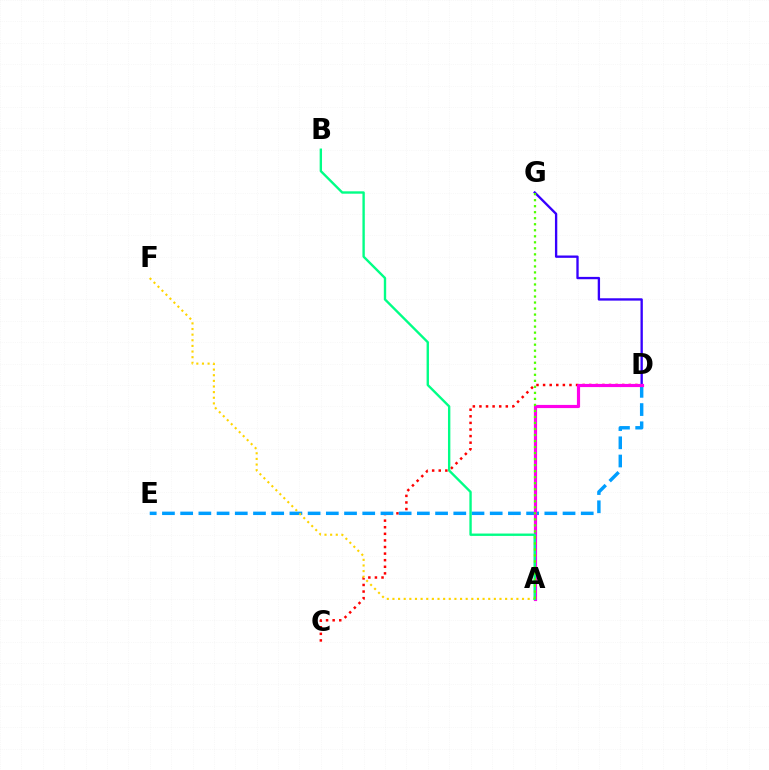{('D', 'G'): [{'color': '#3700ff', 'line_style': 'solid', 'thickness': 1.68}], ('C', 'D'): [{'color': '#ff0000', 'line_style': 'dotted', 'thickness': 1.79}], ('D', 'E'): [{'color': '#009eff', 'line_style': 'dashed', 'thickness': 2.47}], ('A', 'D'): [{'color': '#ff00ed', 'line_style': 'solid', 'thickness': 2.28}], ('A', 'F'): [{'color': '#ffd500', 'line_style': 'dotted', 'thickness': 1.53}], ('A', 'B'): [{'color': '#00ff86', 'line_style': 'solid', 'thickness': 1.71}], ('A', 'G'): [{'color': '#4fff00', 'line_style': 'dotted', 'thickness': 1.64}]}